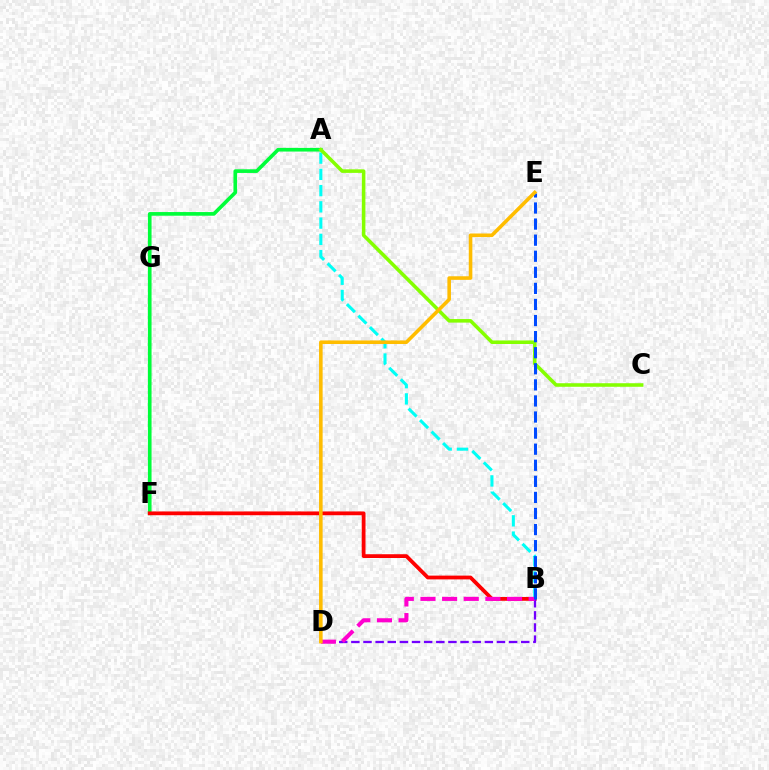{('A', 'B'): [{'color': '#00fff6', 'line_style': 'dashed', 'thickness': 2.21}], ('A', 'F'): [{'color': '#00ff39', 'line_style': 'solid', 'thickness': 2.63}], ('B', 'F'): [{'color': '#ff0000', 'line_style': 'solid', 'thickness': 2.72}], ('B', 'D'): [{'color': '#7200ff', 'line_style': 'dashed', 'thickness': 1.65}, {'color': '#ff00cf', 'line_style': 'dashed', 'thickness': 2.94}], ('A', 'C'): [{'color': '#84ff00', 'line_style': 'solid', 'thickness': 2.56}], ('B', 'E'): [{'color': '#004bff', 'line_style': 'dashed', 'thickness': 2.18}], ('D', 'E'): [{'color': '#ffbd00', 'line_style': 'solid', 'thickness': 2.58}]}